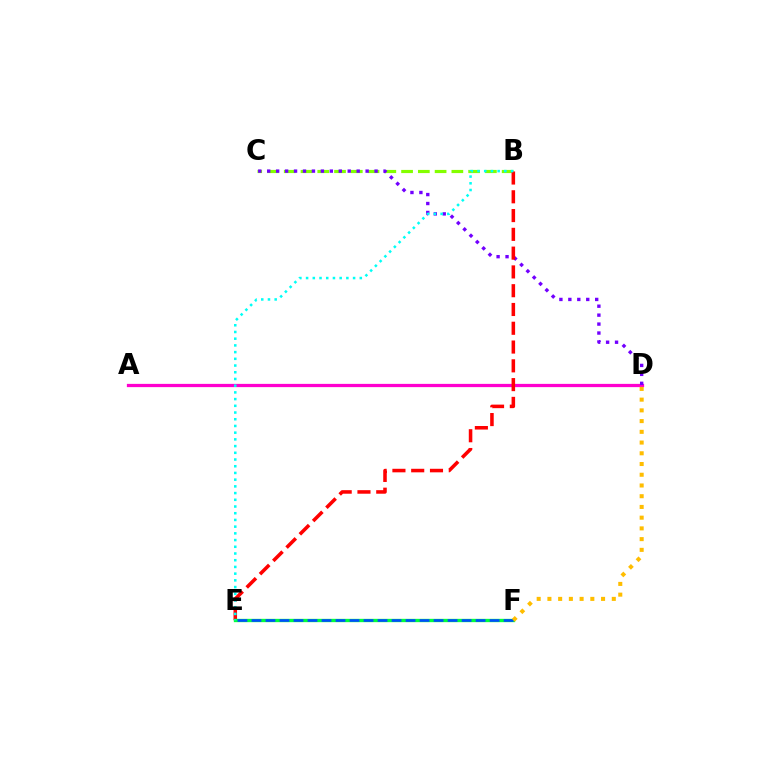{('A', 'D'): [{'color': '#ff00cf', 'line_style': 'solid', 'thickness': 2.34}], ('B', 'C'): [{'color': '#84ff00', 'line_style': 'dashed', 'thickness': 2.28}], ('C', 'D'): [{'color': '#7200ff', 'line_style': 'dotted', 'thickness': 2.43}], ('B', 'E'): [{'color': '#ff0000', 'line_style': 'dashed', 'thickness': 2.55}, {'color': '#00fff6', 'line_style': 'dotted', 'thickness': 1.82}], ('E', 'F'): [{'color': '#00ff39', 'line_style': 'solid', 'thickness': 2.39}, {'color': '#004bff', 'line_style': 'dashed', 'thickness': 1.9}], ('D', 'F'): [{'color': '#ffbd00', 'line_style': 'dotted', 'thickness': 2.92}]}